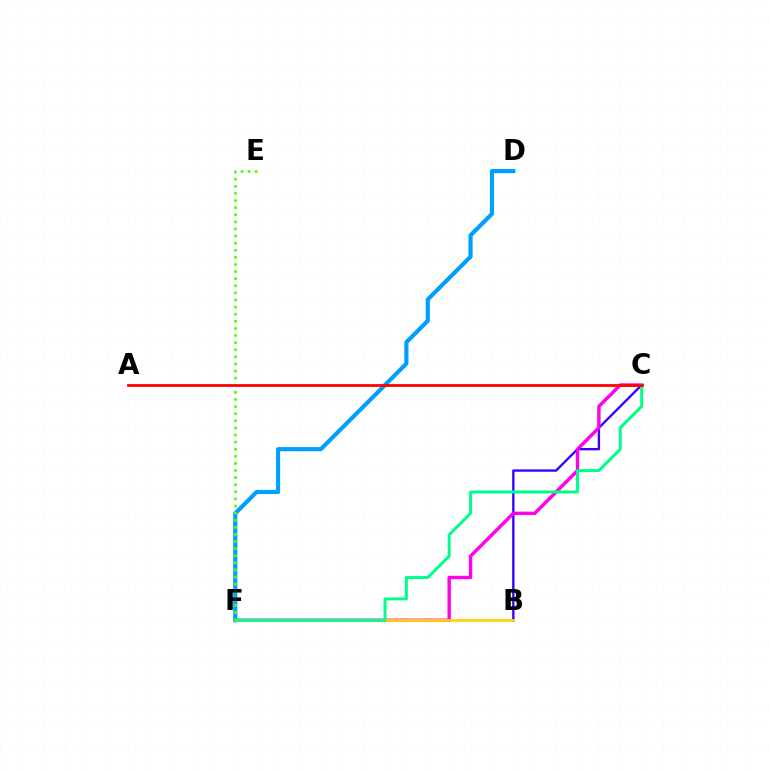{('D', 'F'): [{'color': '#009eff', 'line_style': 'solid', 'thickness': 2.99}], ('B', 'C'): [{'color': '#3700ff', 'line_style': 'solid', 'thickness': 1.7}], ('C', 'F'): [{'color': '#ff00ed', 'line_style': 'solid', 'thickness': 2.45}, {'color': '#00ff86', 'line_style': 'solid', 'thickness': 2.14}], ('B', 'F'): [{'color': '#ffd500', 'line_style': 'solid', 'thickness': 1.97}], ('E', 'F'): [{'color': '#4fff00', 'line_style': 'dotted', 'thickness': 1.93}], ('A', 'C'): [{'color': '#ff0000', 'line_style': 'solid', 'thickness': 1.99}]}